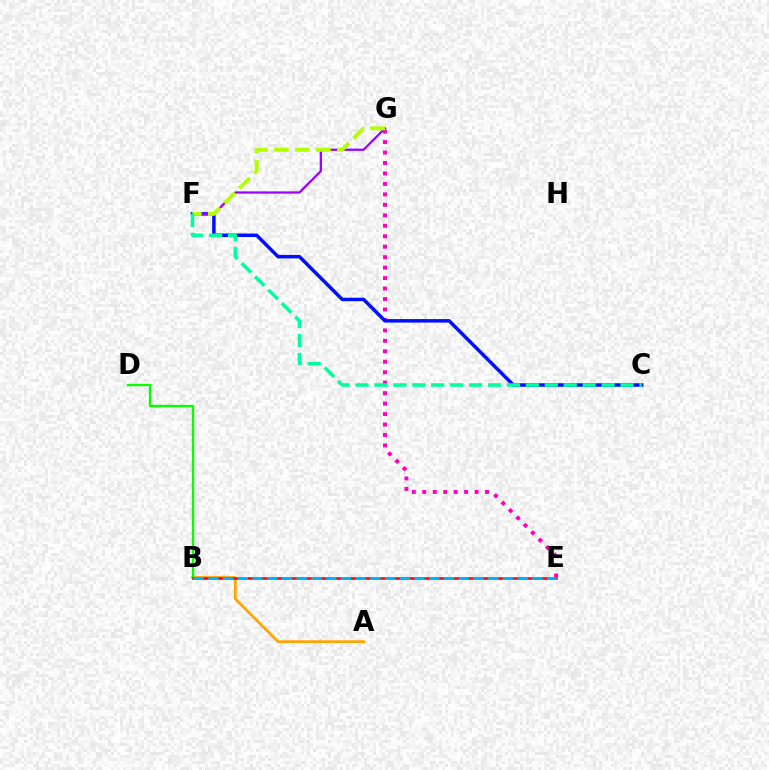{('A', 'B'): [{'color': '#ffa500', 'line_style': 'solid', 'thickness': 1.98}], ('E', 'G'): [{'color': '#ff00bd', 'line_style': 'dotted', 'thickness': 2.84}], ('C', 'F'): [{'color': '#0010ff', 'line_style': 'solid', 'thickness': 2.52}, {'color': '#00ff9d', 'line_style': 'dashed', 'thickness': 2.57}], ('B', 'D'): [{'color': '#08ff00', 'line_style': 'solid', 'thickness': 1.71}], ('F', 'G'): [{'color': '#9b00ff', 'line_style': 'solid', 'thickness': 1.62}, {'color': '#b3ff00', 'line_style': 'dashed', 'thickness': 2.86}], ('B', 'E'): [{'color': '#ff0000', 'line_style': 'solid', 'thickness': 1.81}, {'color': '#00b5ff', 'line_style': 'dashed', 'thickness': 2.0}]}